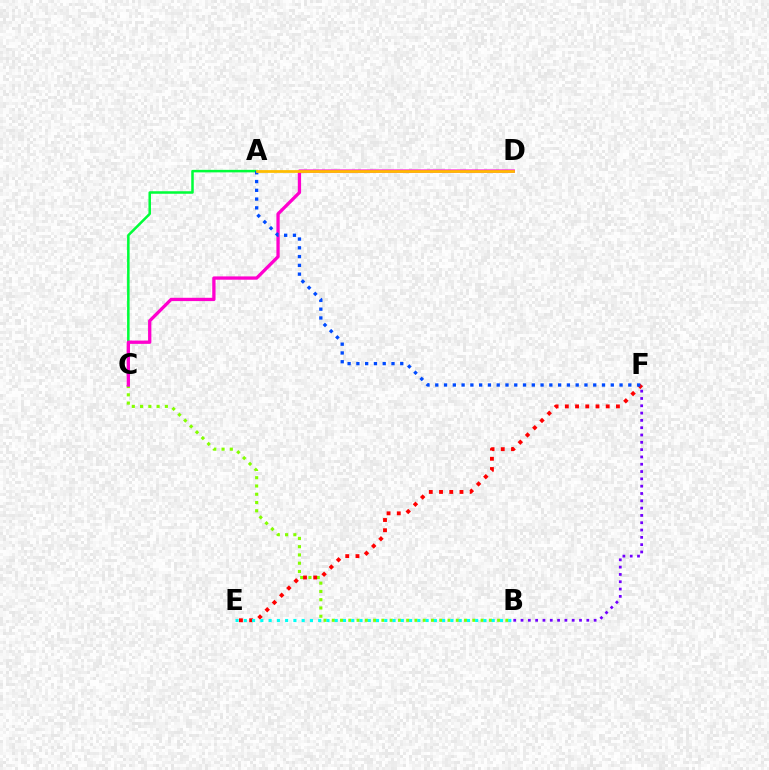{('B', 'C'): [{'color': '#84ff00', 'line_style': 'dotted', 'thickness': 2.25}], ('B', 'F'): [{'color': '#7200ff', 'line_style': 'dotted', 'thickness': 1.99}], ('E', 'F'): [{'color': '#ff0000', 'line_style': 'dotted', 'thickness': 2.78}], ('A', 'C'): [{'color': '#00ff39', 'line_style': 'solid', 'thickness': 1.82}], ('C', 'D'): [{'color': '#ff00cf', 'line_style': 'solid', 'thickness': 2.37}], ('B', 'E'): [{'color': '#00fff6', 'line_style': 'dotted', 'thickness': 2.25}], ('A', 'F'): [{'color': '#004bff', 'line_style': 'dotted', 'thickness': 2.38}], ('A', 'D'): [{'color': '#ffbd00', 'line_style': 'solid', 'thickness': 1.99}]}